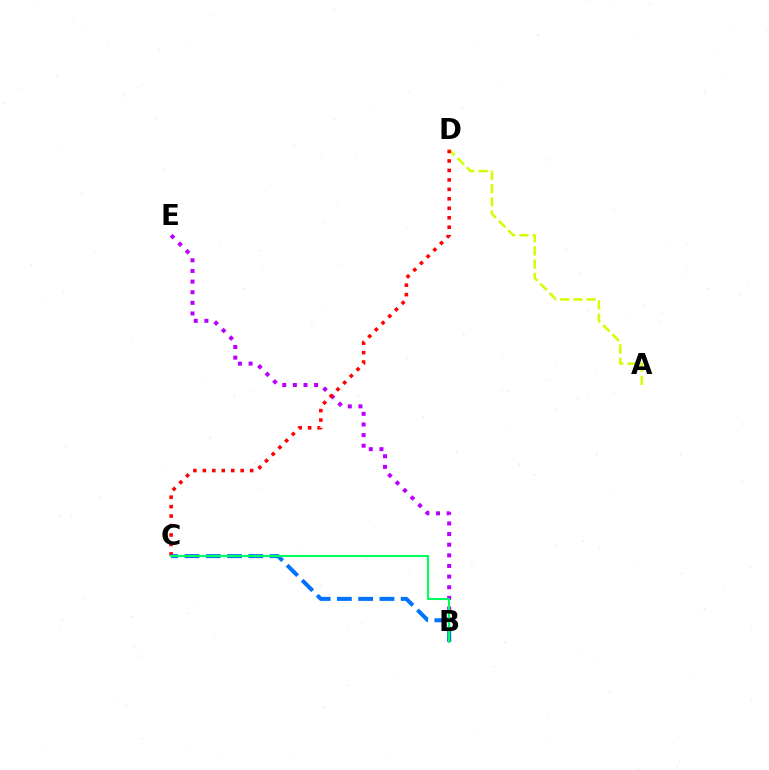{('A', 'D'): [{'color': '#d1ff00', 'line_style': 'dashed', 'thickness': 1.79}], ('B', 'E'): [{'color': '#b900ff', 'line_style': 'dotted', 'thickness': 2.89}], ('C', 'D'): [{'color': '#ff0000', 'line_style': 'dotted', 'thickness': 2.57}], ('B', 'C'): [{'color': '#0074ff', 'line_style': 'dashed', 'thickness': 2.89}, {'color': '#00ff5c', 'line_style': 'solid', 'thickness': 1.5}]}